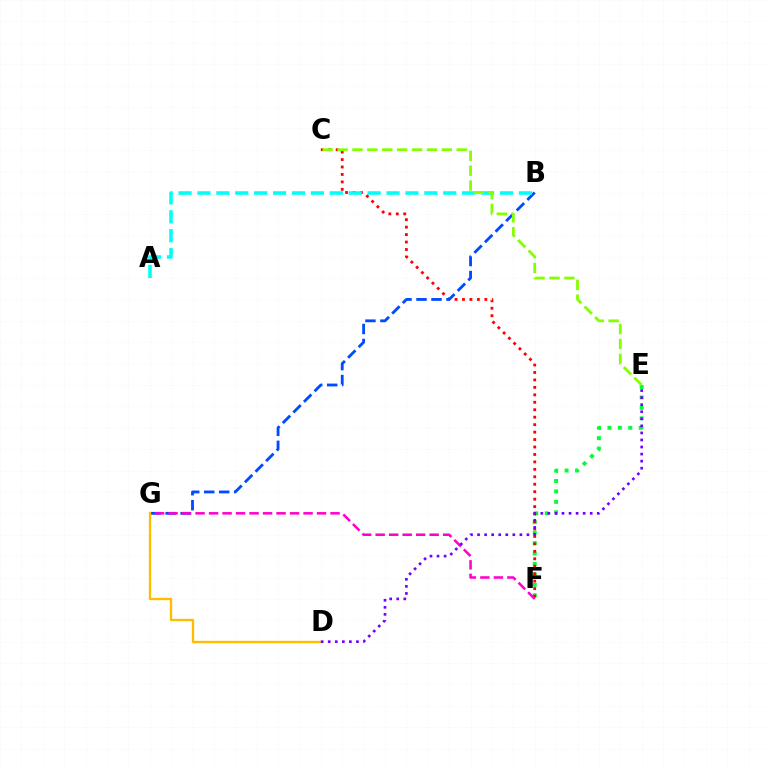{('E', 'F'): [{'color': '#00ff39', 'line_style': 'dotted', 'thickness': 2.84}], ('C', 'F'): [{'color': '#ff0000', 'line_style': 'dotted', 'thickness': 2.02}], ('B', 'G'): [{'color': '#004bff', 'line_style': 'dashed', 'thickness': 2.04}], ('F', 'G'): [{'color': '#ff00cf', 'line_style': 'dashed', 'thickness': 1.83}], ('A', 'B'): [{'color': '#00fff6', 'line_style': 'dashed', 'thickness': 2.57}], ('C', 'E'): [{'color': '#84ff00', 'line_style': 'dashed', 'thickness': 2.02}], ('D', 'G'): [{'color': '#ffbd00', 'line_style': 'solid', 'thickness': 1.69}], ('D', 'E'): [{'color': '#7200ff', 'line_style': 'dotted', 'thickness': 1.92}]}